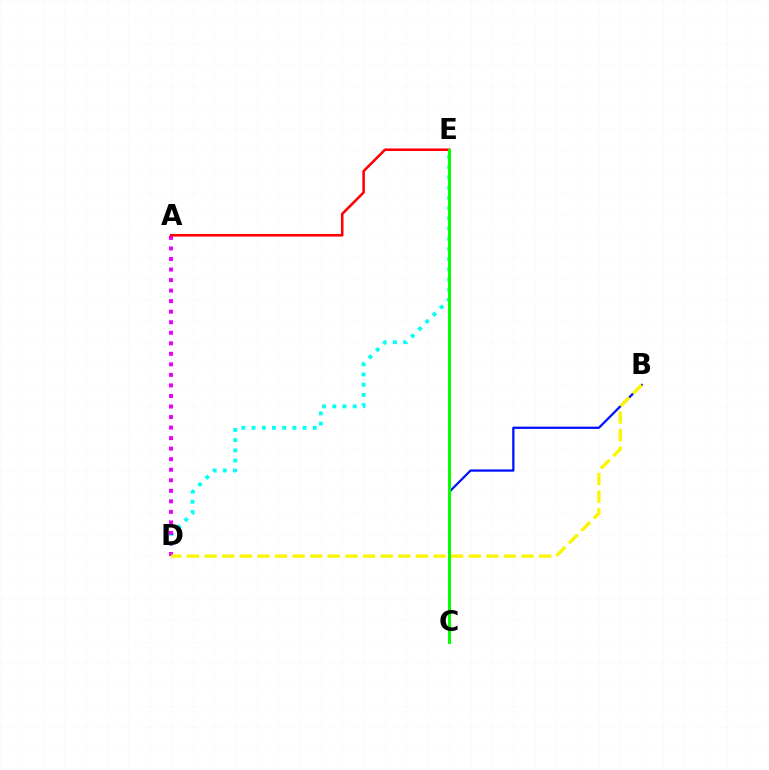{('D', 'E'): [{'color': '#00fff6', 'line_style': 'dotted', 'thickness': 2.77}], ('B', 'C'): [{'color': '#0010ff', 'line_style': 'solid', 'thickness': 1.63}], ('A', 'D'): [{'color': '#ee00ff', 'line_style': 'dotted', 'thickness': 2.86}], ('A', 'E'): [{'color': '#ff0000', 'line_style': 'solid', 'thickness': 1.85}], ('C', 'E'): [{'color': '#08ff00', 'line_style': 'solid', 'thickness': 2.18}], ('B', 'D'): [{'color': '#fcf500', 'line_style': 'dashed', 'thickness': 2.39}]}